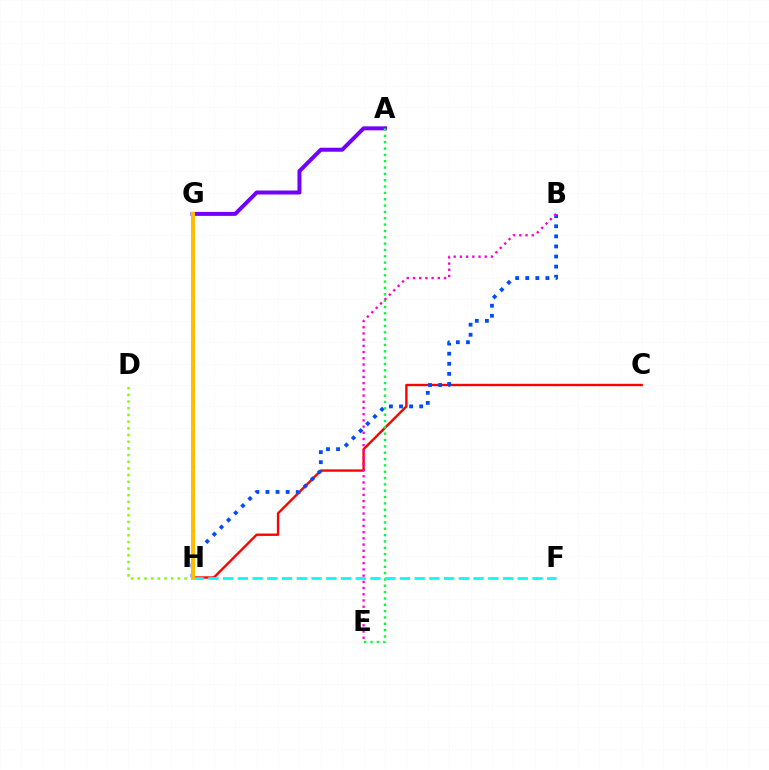{('A', 'G'): [{'color': '#7200ff', 'line_style': 'solid', 'thickness': 2.87}], ('C', 'H'): [{'color': '#ff0000', 'line_style': 'solid', 'thickness': 1.71}], ('B', 'H'): [{'color': '#004bff', 'line_style': 'dotted', 'thickness': 2.74}], ('A', 'E'): [{'color': '#00ff39', 'line_style': 'dotted', 'thickness': 1.72}], ('D', 'H'): [{'color': '#84ff00', 'line_style': 'dotted', 'thickness': 1.82}], ('F', 'H'): [{'color': '#00fff6', 'line_style': 'dashed', 'thickness': 2.0}], ('G', 'H'): [{'color': '#ffbd00', 'line_style': 'solid', 'thickness': 2.88}], ('B', 'E'): [{'color': '#ff00cf', 'line_style': 'dotted', 'thickness': 1.69}]}